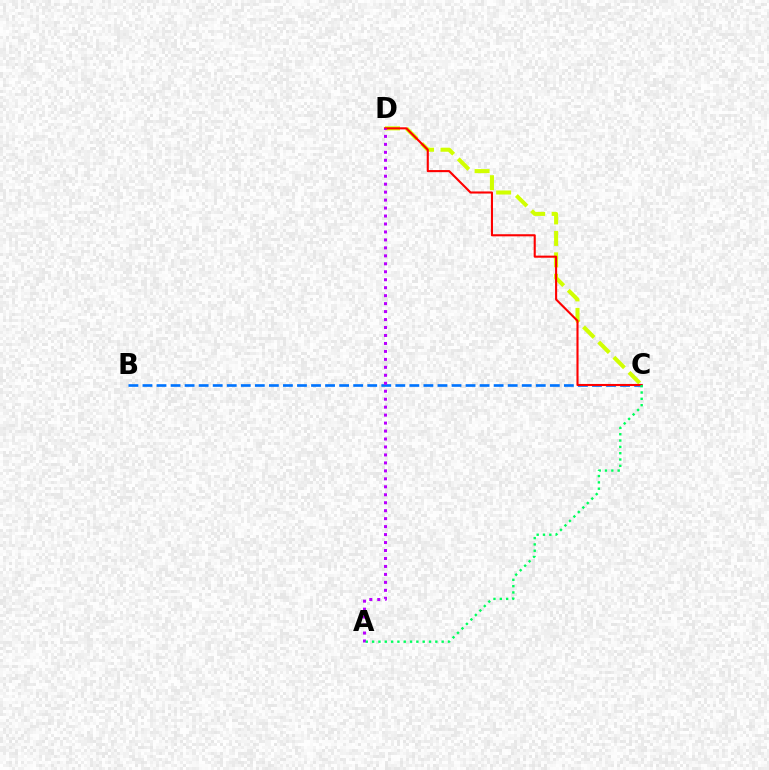{('B', 'C'): [{'color': '#0074ff', 'line_style': 'dashed', 'thickness': 1.91}], ('C', 'D'): [{'color': '#d1ff00', 'line_style': 'dashed', 'thickness': 2.92}, {'color': '#ff0000', 'line_style': 'solid', 'thickness': 1.51}], ('A', 'D'): [{'color': '#b900ff', 'line_style': 'dotted', 'thickness': 2.16}], ('A', 'C'): [{'color': '#00ff5c', 'line_style': 'dotted', 'thickness': 1.72}]}